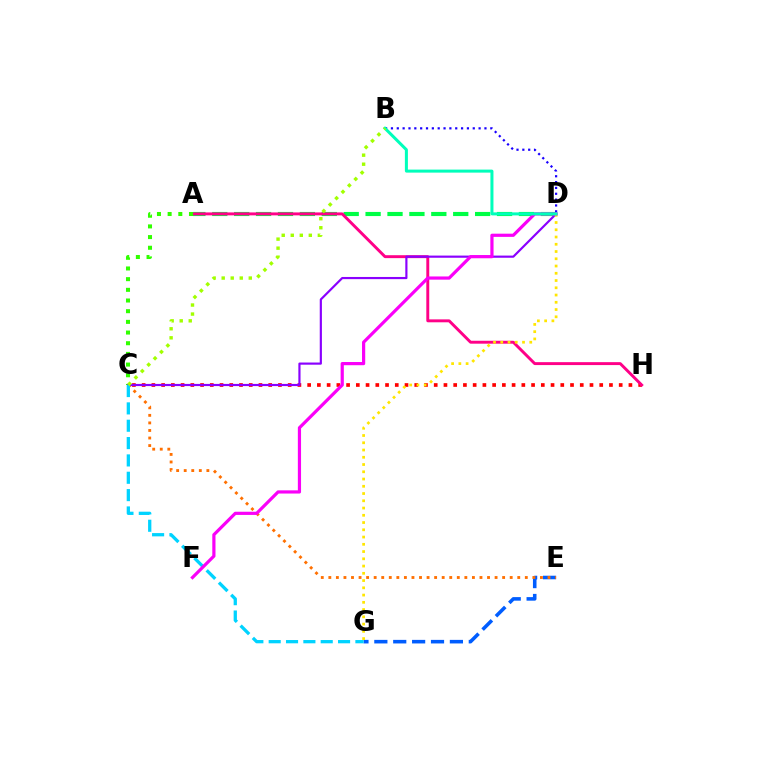{('A', 'D'): [{'color': '#00ff45', 'line_style': 'dashed', 'thickness': 2.98}], ('E', 'G'): [{'color': '#005dff', 'line_style': 'dashed', 'thickness': 2.57}], ('C', 'H'): [{'color': '#ff0000', 'line_style': 'dotted', 'thickness': 2.65}], ('A', 'H'): [{'color': '#ff0088', 'line_style': 'solid', 'thickness': 2.11}], ('A', 'C'): [{'color': '#31ff00', 'line_style': 'dotted', 'thickness': 2.9}], ('B', 'D'): [{'color': '#1900ff', 'line_style': 'dotted', 'thickness': 1.59}, {'color': '#00ffbb', 'line_style': 'solid', 'thickness': 2.18}], ('C', 'E'): [{'color': '#ff7000', 'line_style': 'dotted', 'thickness': 2.05}], ('C', 'D'): [{'color': '#8a00ff', 'line_style': 'solid', 'thickness': 1.56}], ('C', 'G'): [{'color': '#00d3ff', 'line_style': 'dashed', 'thickness': 2.36}], ('D', 'G'): [{'color': '#ffe600', 'line_style': 'dotted', 'thickness': 1.97}], ('D', 'F'): [{'color': '#fa00f9', 'line_style': 'solid', 'thickness': 2.3}], ('B', 'C'): [{'color': '#a2ff00', 'line_style': 'dotted', 'thickness': 2.45}]}